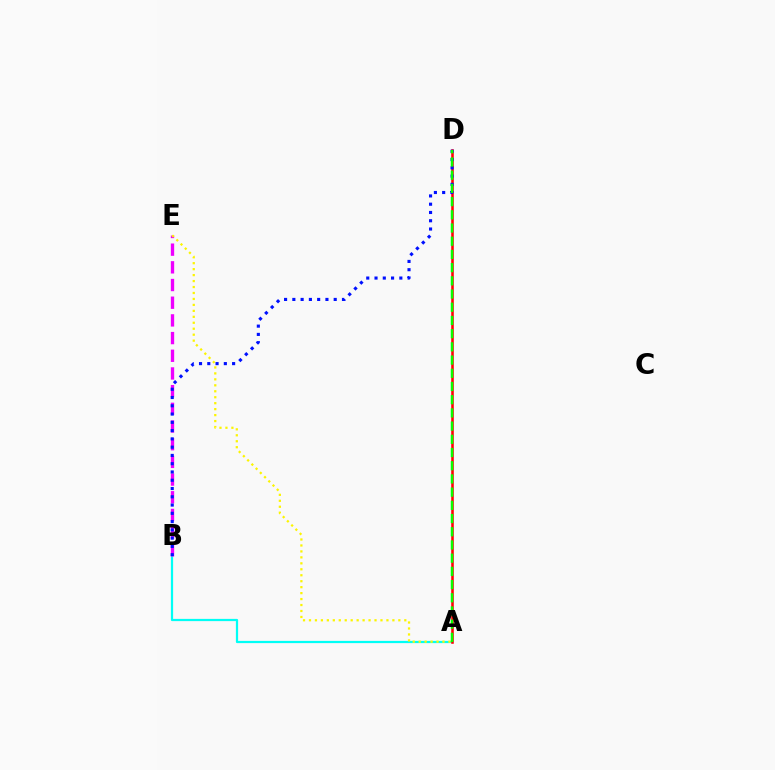{('A', 'B'): [{'color': '#00fff6', 'line_style': 'solid', 'thickness': 1.6}], ('A', 'D'): [{'color': '#ff0000', 'line_style': 'solid', 'thickness': 1.84}, {'color': '#08ff00', 'line_style': 'dashed', 'thickness': 1.79}], ('B', 'E'): [{'color': '#ee00ff', 'line_style': 'dashed', 'thickness': 2.4}], ('B', 'D'): [{'color': '#0010ff', 'line_style': 'dotted', 'thickness': 2.25}], ('A', 'E'): [{'color': '#fcf500', 'line_style': 'dotted', 'thickness': 1.62}]}